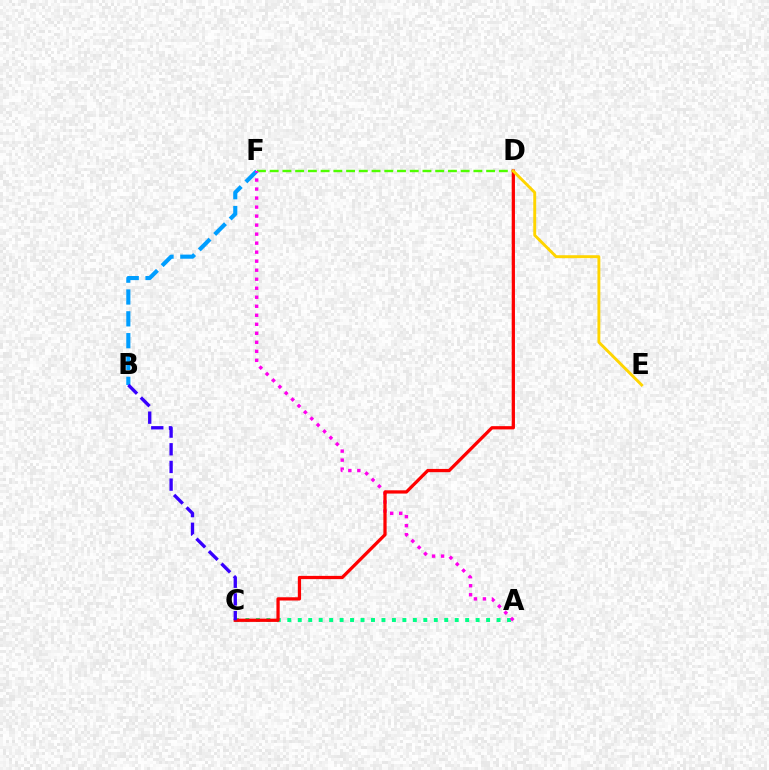{('A', 'C'): [{'color': '#00ff86', 'line_style': 'dotted', 'thickness': 2.84}], ('B', 'F'): [{'color': '#009eff', 'line_style': 'dashed', 'thickness': 2.97}], ('D', 'F'): [{'color': '#4fff00', 'line_style': 'dashed', 'thickness': 1.73}], ('A', 'F'): [{'color': '#ff00ed', 'line_style': 'dotted', 'thickness': 2.45}], ('C', 'D'): [{'color': '#ff0000', 'line_style': 'solid', 'thickness': 2.34}], ('D', 'E'): [{'color': '#ffd500', 'line_style': 'solid', 'thickness': 2.09}], ('B', 'C'): [{'color': '#3700ff', 'line_style': 'dashed', 'thickness': 2.4}]}